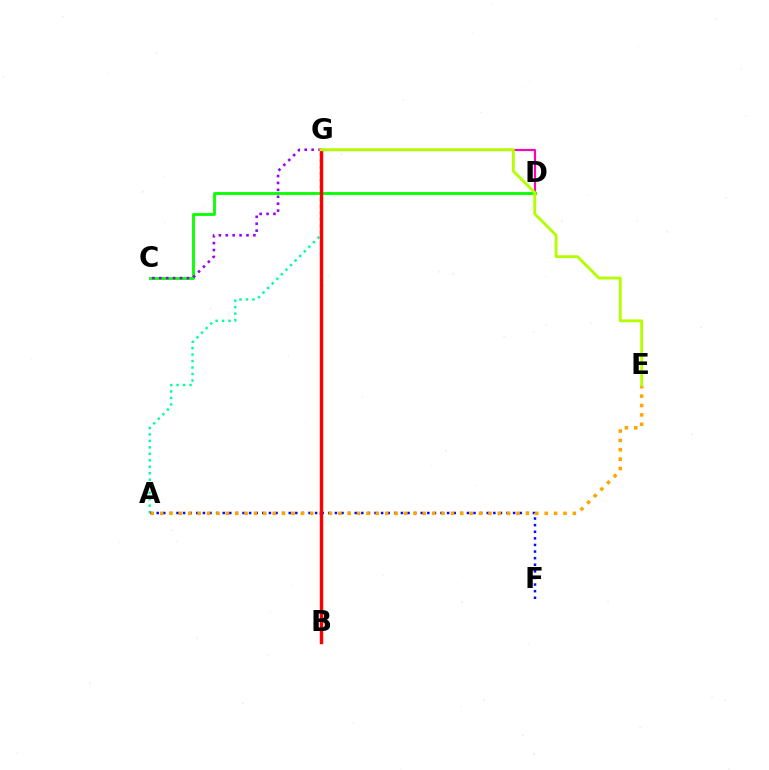{('C', 'D'): [{'color': '#08ff00', 'line_style': 'solid', 'thickness': 2.04}], ('B', 'G'): [{'color': '#00b5ff', 'line_style': 'dashed', 'thickness': 1.87}, {'color': '#ff0000', 'line_style': 'solid', 'thickness': 2.45}], ('A', 'G'): [{'color': '#00ff9d', 'line_style': 'dotted', 'thickness': 1.76}], ('D', 'G'): [{'color': '#ff00bd', 'line_style': 'solid', 'thickness': 1.56}], ('C', 'G'): [{'color': '#9b00ff', 'line_style': 'dotted', 'thickness': 1.88}], ('A', 'F'): [{'color': '#0010ff', 'line_style': 'dotted', 'thickness': 1.79}], ('A', 'E'): [{'color': '#ffa500', 'line_style': 'dotted', 'thickness': 2.55}], ('E', 'G'): [{'color': '#b3ff00', 'line_style': 'solid', 'thickness': 2.06}]}